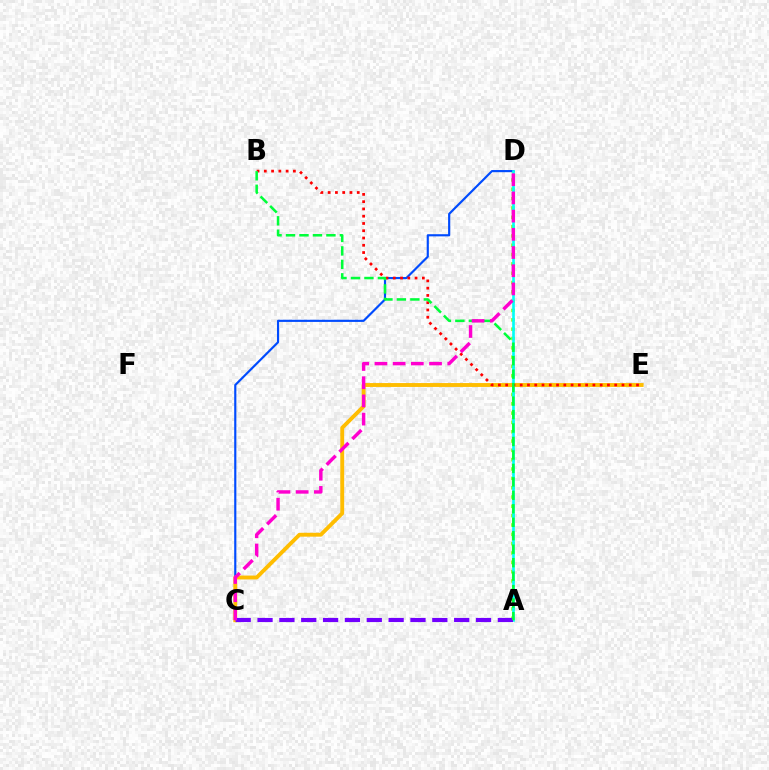{('A', 'D'): [{'color': '#84ff00', 'line_style': 'dotted', 'thickness': 2.53}, {'color': '#00fff6', 'line_style': 'solid', 'thickness': 1.9}], ('C', 'D'): [{'color': '#004bff', 'line_style': 'solid', 'thickness': 1.55}, {'color': '#ff00cf', 'line_style': 'dashed', 'thickness': 2.47}], ('C', 'E'): [{'color': '#ffbd00', 'line_style': 'solid', 'thickness': 2.79}], ('A', 'C'): [{'color': '#7200ff', 'line_style': 'dashed', 'thickness': 2.97}], ('B', 'E'): [{'color': '#ff0000', 'line_style': 'dotted', 'thickness': 1.98}], ('A', 'B'): [{'color': '#00ff39', 'line_style': 'dashed', 'thickness': 1.83}]}